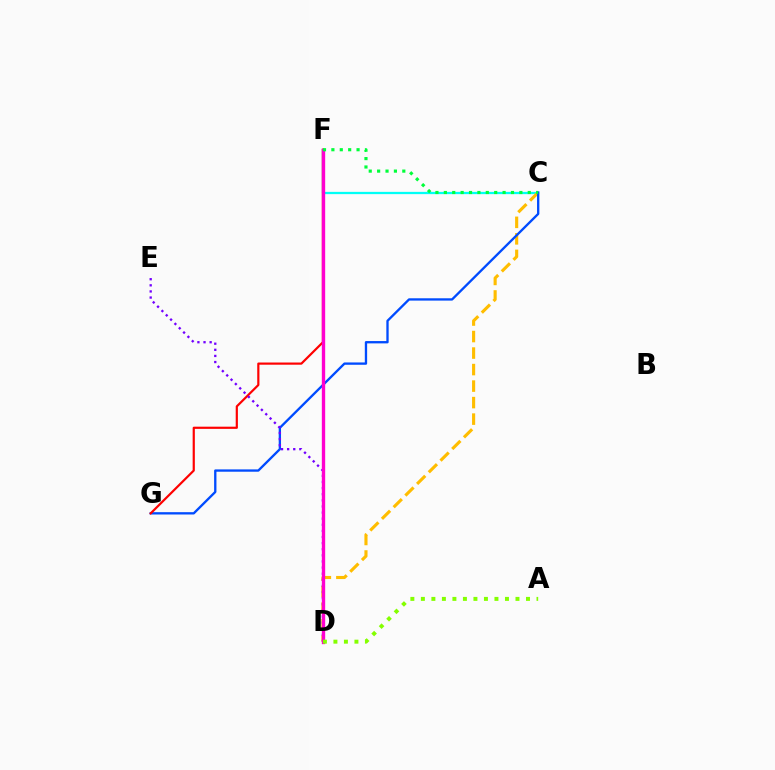{('C', 'F'): [{'color': '#00fff6', 'line_style': 'solid', 'thickness': 1.63}, {'color': '#00ff39', 'line_style': 'dotted', 'thickness': 2.28}], ('C', 'D'): [{'color': '#ffbd00', 'line_style': 'dashed', 'thickness': 2.24}], ('C', 'G'): [{'color': '#004bff', 'line_style': 'solid', 'thickness': 1.67}], ('F', 'G'): [{'color': '#ff0000', 'line_style': 'solid', 'thickness': 1.58}], ('D', 'E'): [{'color': '#7200ff', 'line_style': 'dotted', 'thickness': 1.66}], ('D', 'F'): [{'color': '#ff00cf', 'line_style': 'solid', 'thickness': 2.41}], ('A', 'D'): [{'color': '#84ff00', 'line_style': 'dotted', 'thickness': 2.86}]}